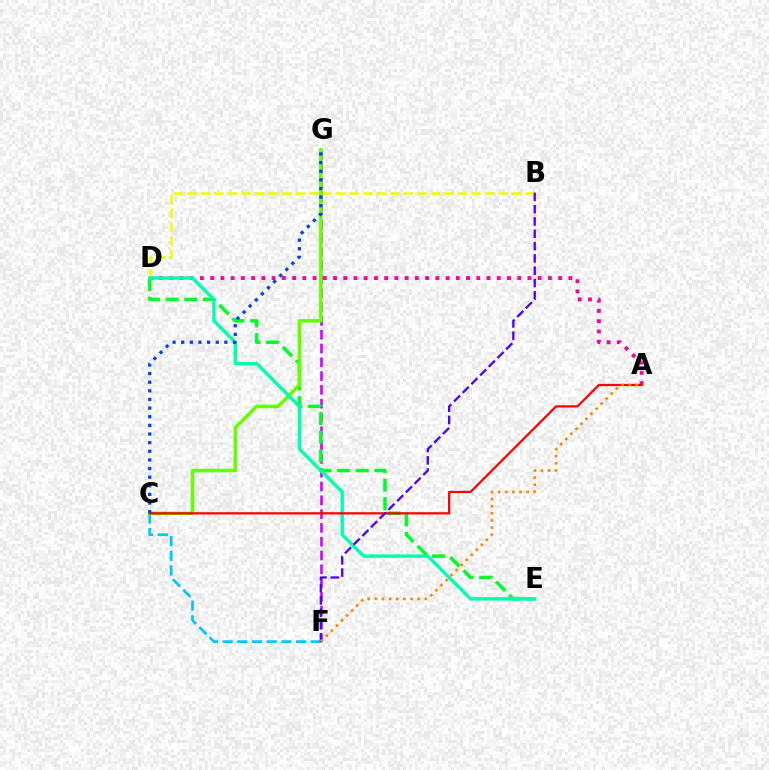{('F', 'G'): [{'color': '#d600ff', 'line_style': 'dashed', 'thickness': 1.87}], ('A', 'D'): [{'color': '#ff00a0', 'line_style': 'dotted', 'thickness': 2.78}], ('B', 'D'): [{'color': '#eeff00', 'line_style': 'dashed', 'thickness': 1.84}], ('D', 'E'): [{'color': '#00ff27', 'line_style': 'dashed', 'thickness': 2.54}, {'color': '#00ffaf', 'line_style': 'solid', 'thickness': 2.43}], ('C', 'F'): [{'color': '#00c7ff', 'line_style': 'dashed', 'thickness': 1.99}], ('C', 'G'): [{'color': '#66ff00', 'line_style': 'solid', 'thickness': 2.55}, {'color': '#003fff', 'line_style': 'dotted', 'thickness': 2.35}], ('A', 'C'): [{'color': '#ff0000', 'line_style': 'solid', 'thickness': 1.62}], ('B', 'F'): [{'color': '#4f00ff', 'line_style': 'dashed', 'thickness': 1.67}], ('A', 'F'): [{'color': '#ff8800', 'line_style': 'dotted', 'thickness': 1.94}]}